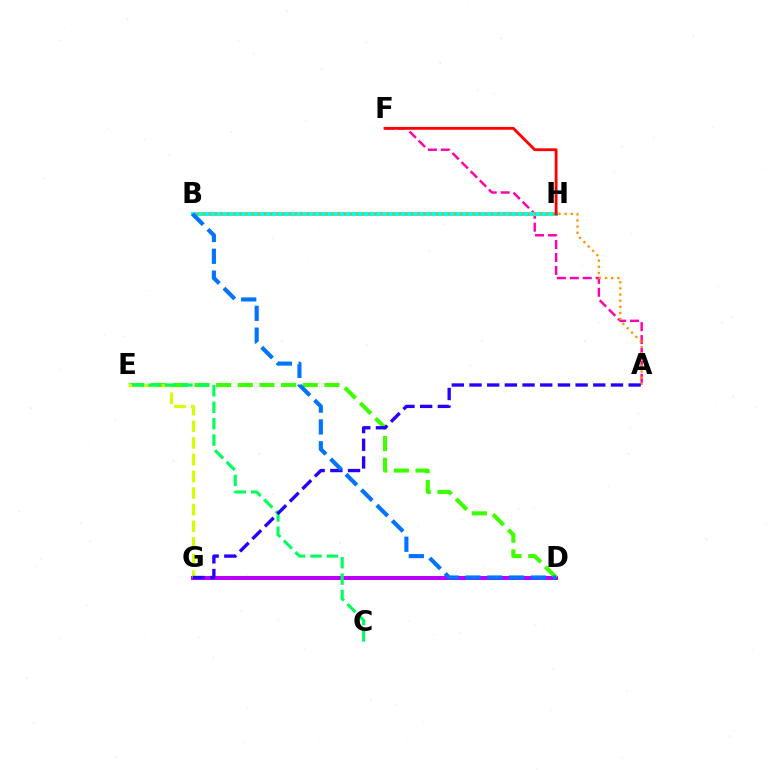{('A', 'F'): [{'color': '#ff00ac', 'line_style': 'dashed', 'thickness': 1.76}], ('D', 'G'): [{'color': '#b900ff', 'line_style': 'solid', 'thickness': 2.85}], ('B', 'H'): [{'color': '#00fff6', 'line_style': 'solid', 'thickness': 2.87}], ('D', 'E'): [{'color': '#3dff00', 'line_style': 'dashed', 'thickness': 2.94}], ('A', 'B'): [{'color': '#ff9400', 'line_style': 'dotted', 'thickness': 1.67}], ('E', 'G'): [{'color': '#d1ff00', 'line_style': 'dashed', 'thickness': 2.26}], ('C', 'E'): [{'color': '#00ff5c', 'line_style': 'dashed', 'thickness': 2.23}], ('A', 'G'): [{'color': '#2500ff', 'line_style': 'dashed', 'thickness': 2.4}], ('F', 'H'): [{'color': '#ff0000', 'line_style': 'solid', 'thickness': 2.02}], ('B', 'D'): [{'color': '#0074ff', 'line_style': 'dashed', 'thickness': 2.96}]}